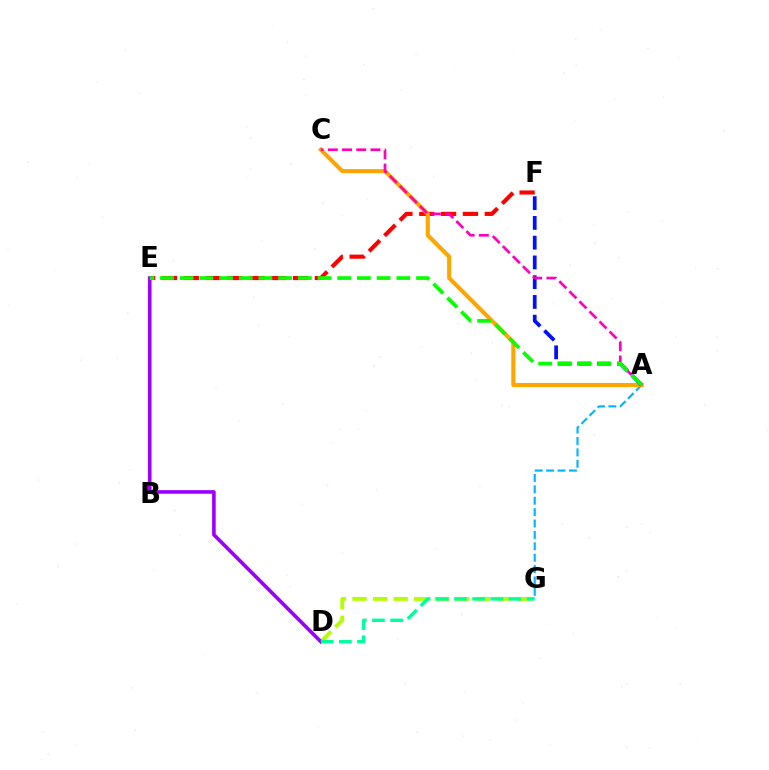{('E', 'F'): [{'color': '#ff0000', 'line_style': 'dashed', 'thickness': 2.97}], ('A', 'G'): [{'color': '#00b5ff', 'line_style': 'dashed', 'thickness': 1.55}], ('D', 'G'): [{'color': '#b3ff00', 'line_style': 'dashed', 'thickness': 2.8}, {'color': '#00ff9d', 'line_style': 'dashed', 'thickness': 2.47}], ('A', 'C'): [{'color': '#ffa500', 'line_style': 'solid', 'thickness': 2.94}, {'color': '#ff00bd', 'line_style': 'dashed', 'thickness': 1.93}], ('D', 'E'): [{'color': '#9b00ff', 'line_style': 'solid', 'thickness': 2.59}], ('A', 'F'): [{'color': '#0010ff', 'line_style': 'dashed', 'thickness': 2.68}], ('A', 'E'): [{'color': '#08ff00', 'line_style': 'dashed', 'thickness': 2.68}]}